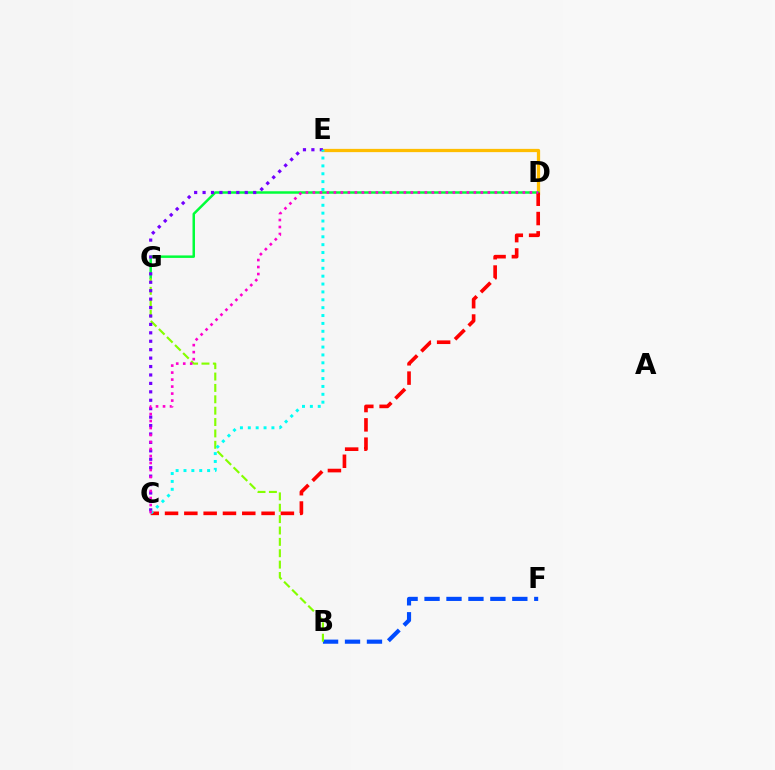{('D', 'E'): [{'color': '#ffbd00', 'line_style': 'solid', 'thickness': 2.35}], ('B', 'F'): [{'color': '#004bff', 'line_style': 'dashed', 'thickness': 2.98}], ('D', 'G'): [{'color': '#00ff39', 'line_style': 'solid', 'thickness': 1.79}], ('B', 'G'): [{'color': '#84ff00', 'line_style': 'dashed', 'thickness': 1.55}], ('C', 'D'): [{'color': '#ff0000', 'line_style': 'dashed', 'thickness': 2.62}, {'color': '#ff00cf', 'line_style': 'dotted', 'thickness': 1.9}], ('C', 'E'): [{'color': '#7200ff', 'line_style': 'dotted', 'thickness': 2.29}, {'color': '#00fff6', 'line_style': 'dotted', 'thickness': 2.14}]}